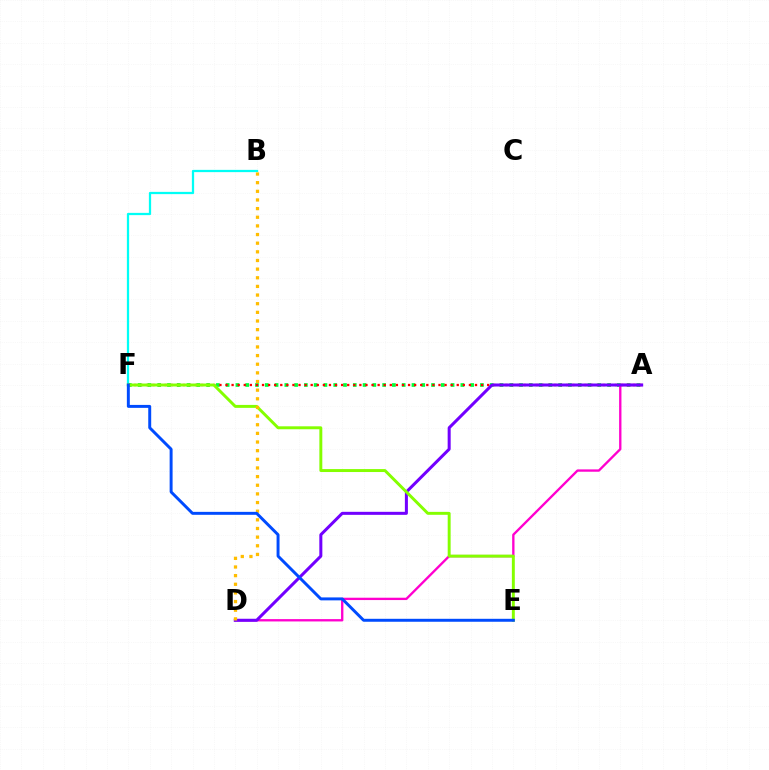{('A', 'F'): [{'color': '#00ff39', 'line_style': 'dotted', 'thickness': 2.66}, {'color': '#ff0000', 'line_style': 'dotted', 'thickness': 1.65}], ('B', 'F'): [{'color': '#00fff6', 'line_style': 'solid', 'thickness': 1.63}], ('A', 'D'): [{'color': '#ff00cf', 'line_style': 'solid', 'thickness': 1.68}, {'color': '#7200ff', 'line_style': 'solid', 'thickness': 2.18}], ('E', 'F'): [{'color': '#84ff00', 'line_style': 'solid', 'thickness': 2.12}, {'color': '#004bff', 'line_style': 'solid', 'thickness': 2.12}], ('B', 'D'): [{'color': '#ffbd00', 'line_style': 'dotted', 'thickness': 2.35}]}